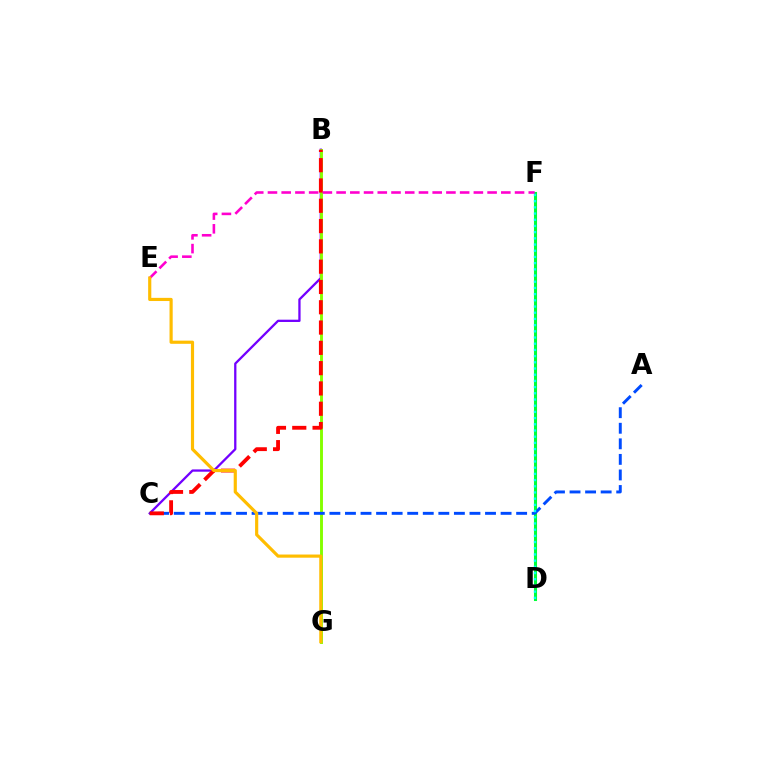{('B', 'C'): [{'color': '#7200ff', 'line_style': 'solid', 'thickness': 1.65}, {'color': '#ff0000', 'line_style': 'dashed', 'thickness': 2.76}], ('B', 'G'): [{'color': '#84ff00', 'line_style': 'solid', 'thickness': 2.09}], ('D', 'F'): [{'color': '#00ff39', 'line_style': 'solid', 'thickness': 2.21}, {'color': '#00fff6', 'line_style': 'dotted', 'thickness': 1.68}], ('A', 'C'): [{'color': '#004bff', 'line_style': 'dashed', 'thickness': 2.11}], ('E', 'F'): [{'color': '#ff00cf', 'line_style': 'dashed', 'thickness': 1.86}], ('E', 'G'): [{'color': '#ffbd00', 'line_style': 'solid', 'thickness': 2.28}]}